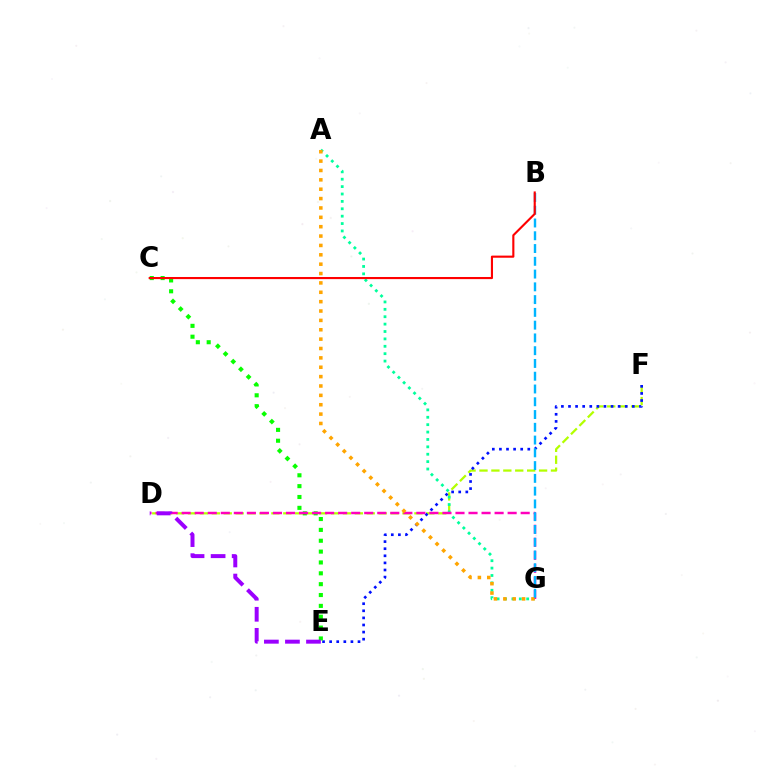{('D', 'F'): [{'color': '#b3ff00', 'line_style': 'dashed', 'thickness': 1.62}], ('A', 'G'): [{'color': '#00ff9d', 'line_style': 'dotted', 'thickness': 2.01}, {'color': '#ffa500', 'line_style': 'dotted', 'thickness': 2.55}], ('E', 'F'): [{'color': '#0010ff', 'line_style': 'dotted', 'thickness': 1.93}], ('C', 'E'): [{'color': '#08ff00', 'line_style': 'dotted', 'thickness': 2.95}], ('D', 'G'): [{'color': '#ff00bd', 'line_style': 'dashed', 'thickness': 1.77}], ('D', 'E'): [{'color': '#9b00ff', 'line_style': 'dashed', 'thickness': 2.86}], ('B', 'G'): [{'color': '#00b5ff', 'line_style': 'dashed', 'thickness': 1.73}], ('B', 'C'): [{'color': '#ff0000', 'line_style': 'solid', 'thickness': 1.53}]}